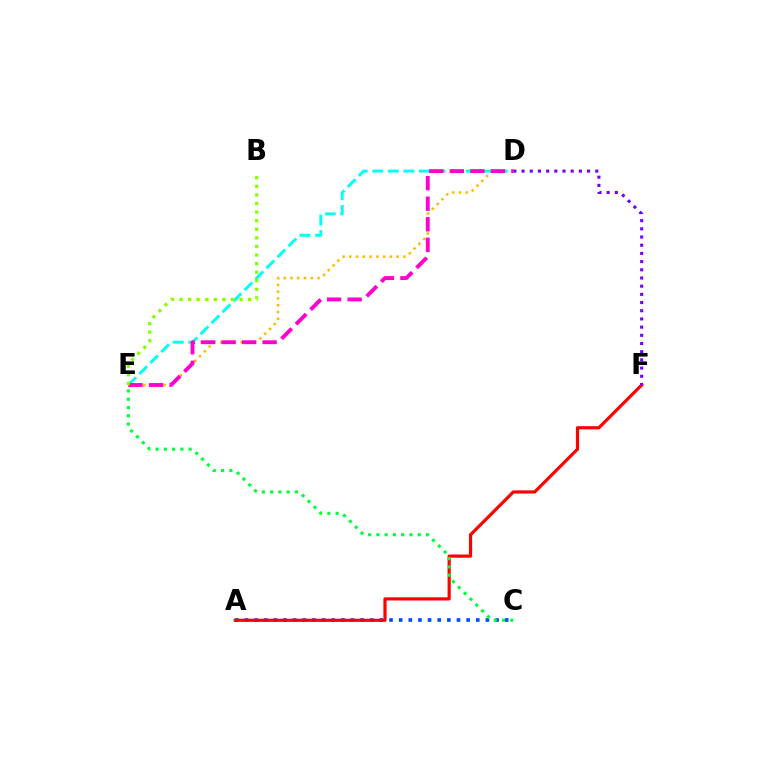{('A', 'C'): [{'color': '#004bff', 'line_style': 'dotted', 'thickness': 2.62}], ('D', 'E'): [{'color': '#ffbd00', 'line_style': 'dotted', 'thickness': 1.84}, {'color': '#00fff6', 'line_style': 'dashed', 'thickness': 2.11}, {'color': '#ff00cf', 'line_style': 'dashed', 'thickness': 2.79}], ('A', 'F'): [{'color': '#ff0000', 'line_style': 'solid', 'thickness': 2.29}], ('C', 'E'): [{'color': '#00ff39', 'line_style': 'dotted', 'thickness': 2.25}], ('B', 'E'): [{'color': '#84ff00', 'line_style': 'dotted', 'thickness': 2.33}], ('D', 'F'): [{'color': '#7200ff', 'line_style': 'dotted', 'thickness': 2.23}]}